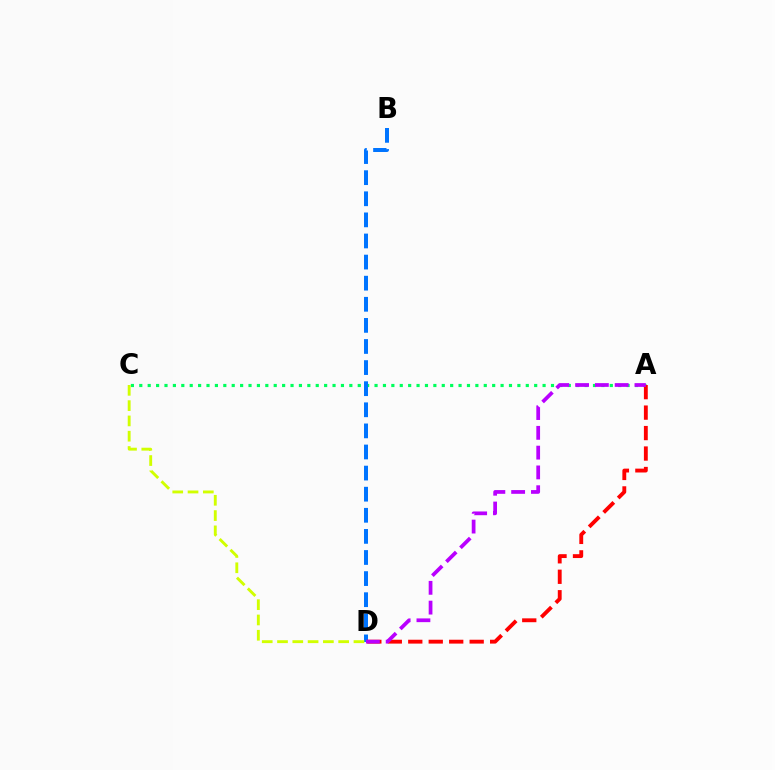{('A', 'C'): [{'color': '#00ff5c', 'line_style': 'dotted', 'thickness': 2.28}], ('B', 'D'): [{'color': '#0074ff', 'line_style': 'dashed', 'thickness': 2.87}], ('A', 'D'): [{'color': '#ff0000', 'line_style': 'dashed', 'thickness': 2.78}, {'color': '#b900ff', 'line_style': 'dashed', 'thickness': 2.69}], ('C', 'D'): [{'color': '#d1ff00', 'line_style': 'dashed', 'thickness': 2.08}]}